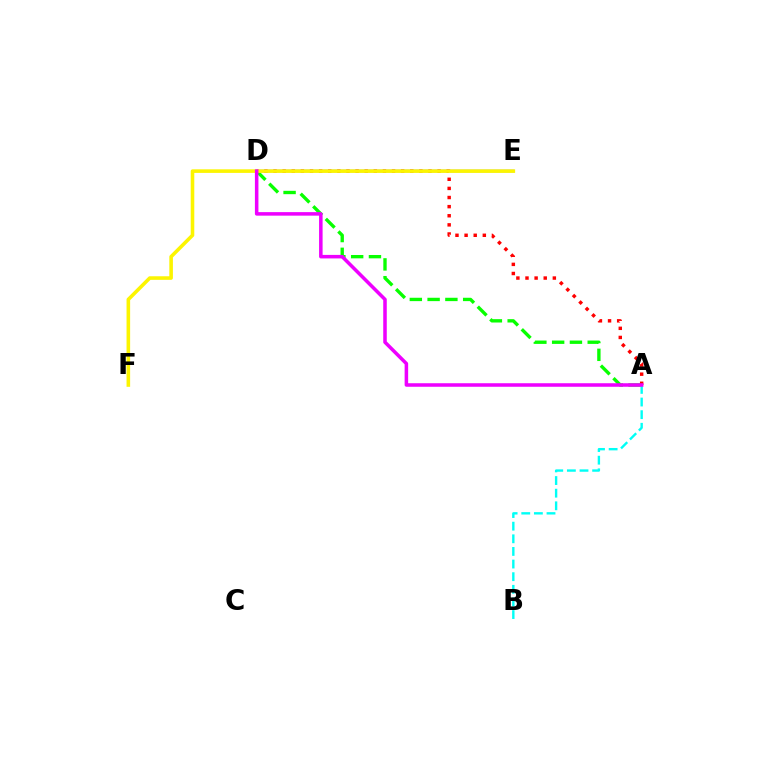{('A', 'D'): [{'color': '#08ff00', 'line_style': 'dashed', 'thickness': 2.42}, {'color': '#ff0000', 'line_style': 'dotted', 'thickness': 2.48}, {'color': '#ee00ff', 'line_style': 'solid', 'thickness': 2.54}], ('D', 'E'): [{'color': '#0010ff', 'line_style': 'solid', 'thickness': 1.65}], ('E', 'F'): [{'color': '#fcf500', 'line_style': 'solid', 'thickness': 2.58}], ('A', 'B'): [{'color': '#00fff6', 'line_style': 'dashed', 'thickness': 1.72}]}